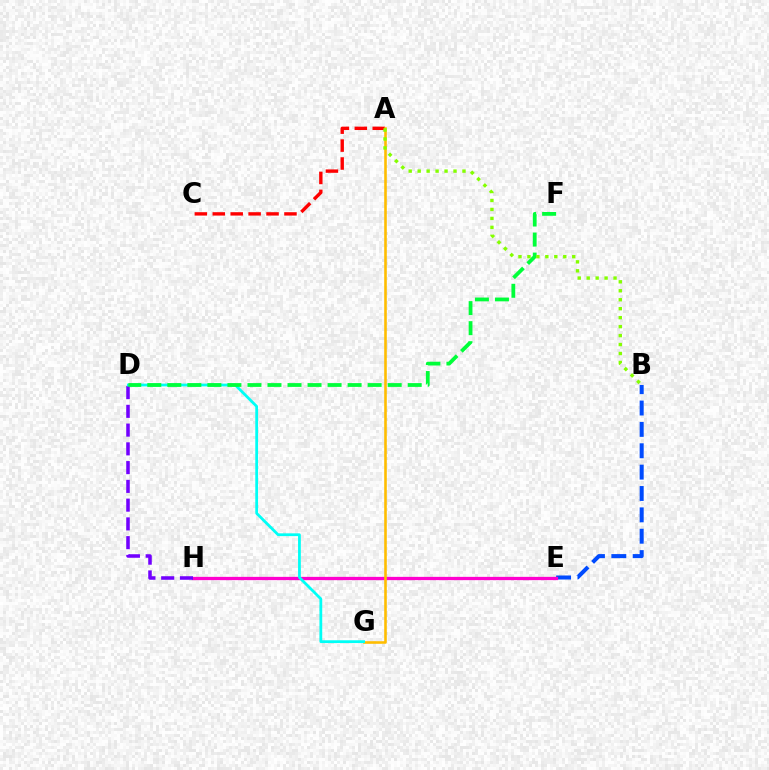{('A', 'C'): [{'color': '#ff0000', 'line_style': 'dashed', 'thickness': 2.43}], ('B', 'E'): [{'color': '#004bff', 'line_style': 'dashed', 'thickness': 2.9}], ('E', 'H'): [{'color': '#ff00cf', 'line_style': 'solid', 'thickness': 2.36}], ('D', 'H'): [{'color': '#7200ff', 'line_style': 'dashed', 'thickness': 2.55}], ('A', 'G'): [{'color': '#ffbd00', 'line_style': 'solid', 'thickness': 1.87}], ('D', 'G'): [{'color': '#00fff6', 'line_style': 'solid', 'thickness': 2.0}], ('D', 'F'): [{'color': '#00ff39', 'line_style': 'dashed', 'thickness': 2.72}], ('A', 'B'): [{'color': '#84ff00', 'line_style': 'dotted', 'thickness': 2.43}]}